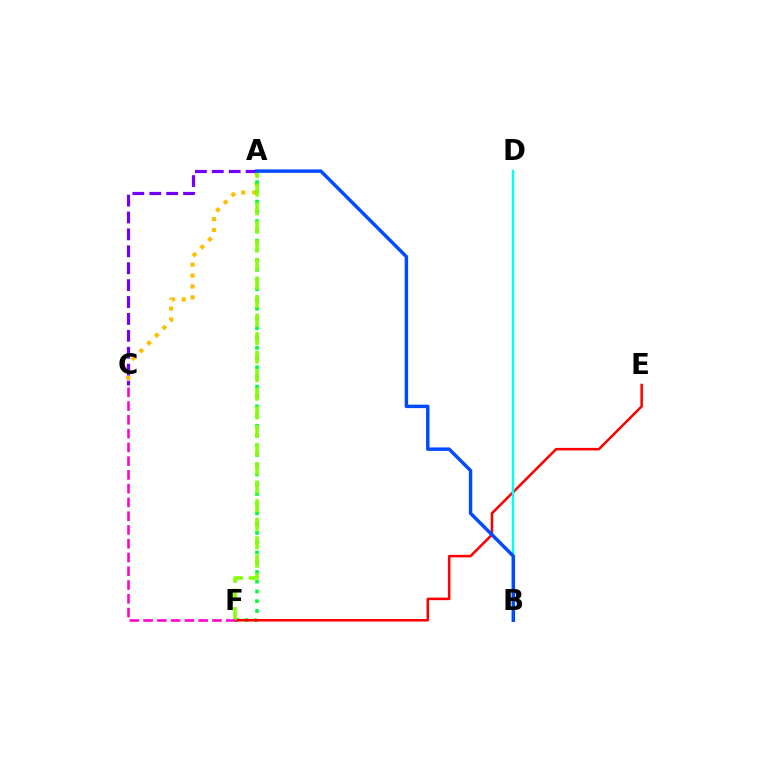{('A', 'C'): [{'color': '#ffbd00', 'line_style': 'dotted', 'thickness': 2.96}, {'color': '#7200ff', 'line_style': 'dashed', 'thickness': 2.3}], ('A', 'F'): [{'color': '#00ff39', 'line_style': 'dotted', 'thickness': 2.65}, {'color': '#84ff00', 'line_style': 'dashed', 'thickness': 2.52}], ('E', 'F'): [{'color': '#ff0000', 'line_style': 'solid', 'thickness': 1.82}], ('B', 'D'): [{'color': '#00fff6', 'line_style': 'solid', 'thickness': 1.76}], ('C', 'F'): [{'color': '#ff00cf', 'line_style': 'dashed', 'thickness': 1.87}], ('A', 'B'): [{'color': '#004bff', 'line_style': 'solid', 'thickness': 2.48}]}